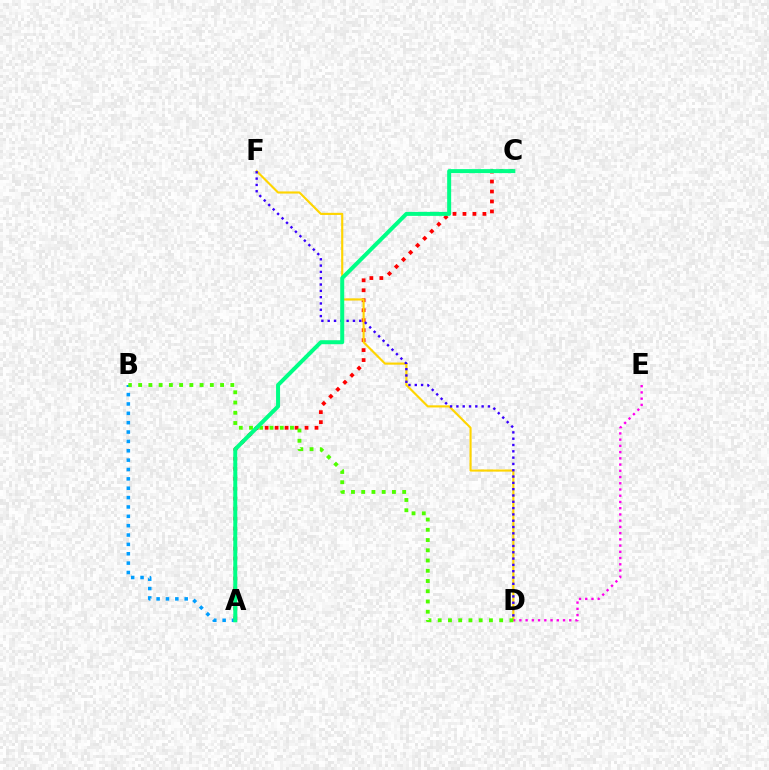{('A', 'C'): [{'color': '#ff0000', 'line_style': 'dotted', 'thickness': 2.71}, {'color': '#00ff86', 'line_style': 'solid', 'thickness': 2.88}], ('A', 'B'): [{'color': '#009eff', 'line_style': 'dotted', 'thickness': 2.54}], ('D', 'F'): [{'color': '#ffd500', 'line_style': 'solid', 'thickness': 1.54}, {'color': '#3700ff', 'line_style': 'dotted', 'thickness': 1.71}], ('D', 'E'): [{'color': '#ff00ed', 'line_style': 'dotted', 'thickness': 1.69}], ('B', 'D'): [{'color': '#4fff00', 'line_style': 'dotted', 'thickness': 2.78}]}